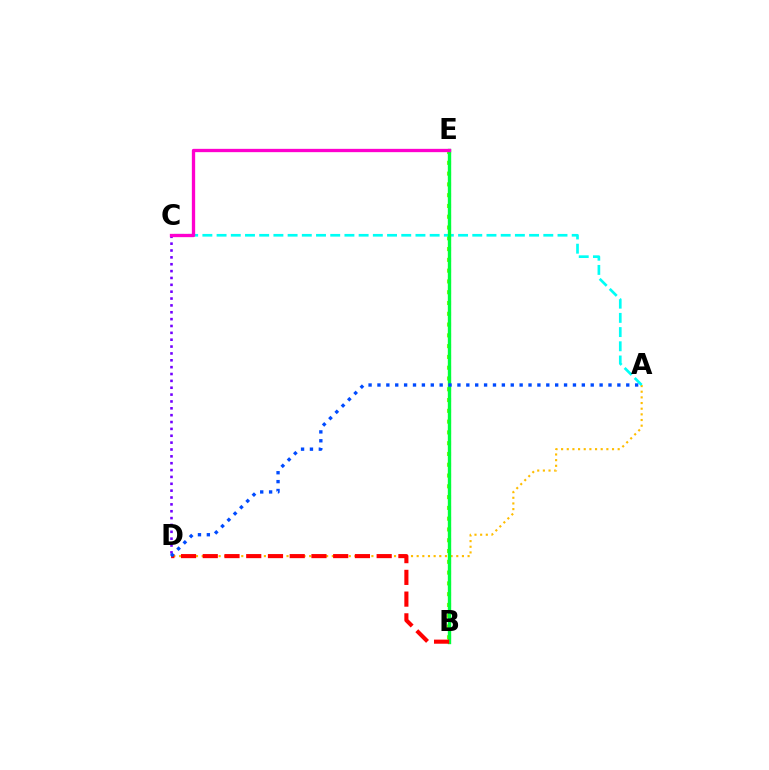{('A', 'D'): [{'color': '#ffbd00', 'line_style': 'dotted', 'thickness': 1.54}, {'color': '#004bff', 'line_style': 'dotted', 'thickness': 2.41}], ('C', 'D'): [{'color': '#7200ff', 'line_style': 'dotted', 'thickness': 1.86}], ('B', 'E'): [{'color': '#84ff00', 'line_style': 'dotted', 'thickness': 2.93}, {'color': '#00ff39', 'line_style': 'solid', 'thickness': 2.43}], ('A', 'C'): [{'color': '#00fff6', 'line_style': 'dashed', 'thickness': 1.93}], ('B', 'D'): [{'color': '#ff0000', 'line_style': 'dashed', 'thickness': 2.95}], ('C', 'E'): [{'color': '#ff00cf', 'line_style': 'solid', 'thickness': 2.39}]}